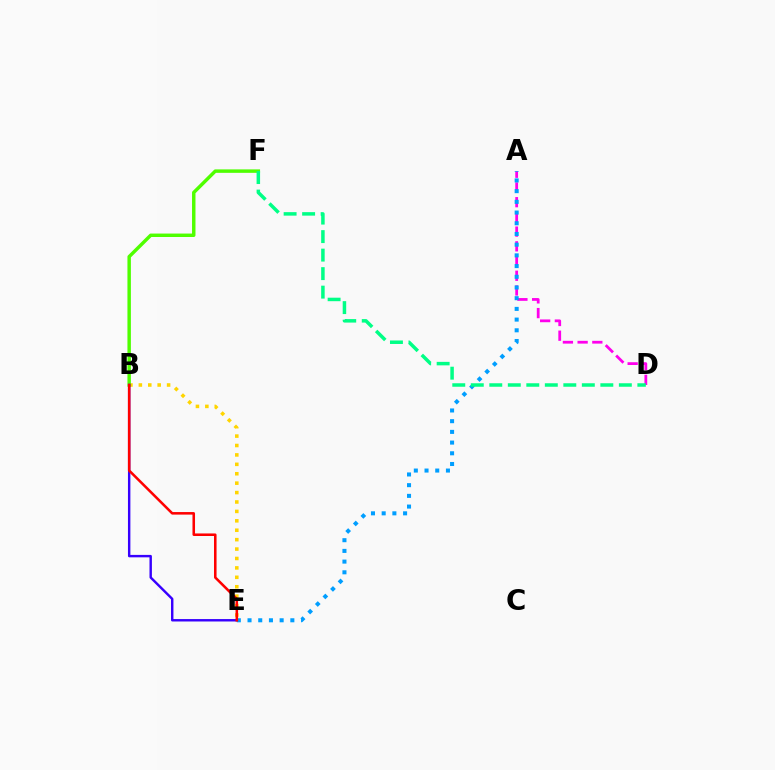{('B', 'E'): [{'color': '#ffd500', 'line_style': 'dotted', 'thickness': 2.56}, {'color': '#3700ff', 'line_style': 'solid', 'thickness': 1.74}, {'color': '#ff0000', 'line_style': 'solid', 'thickness': 1.83}], ('B', 'F'): [{'color': '#4fff00', 'line_style': 'solid', 'thickness': 2.48}], ('A', 'D'): [{'color': '#ff00ed', 'line_style': 'dashed', 'thickness': 2.0}], ('A', 'E'): [{'color': '#009eff', 'line_style': 'dotted', 'thickness': 2.91}], ('D', 'F'): [{'color': '#00ff86', 'line_style': 'dashed', 'thickness': 2.51}]}